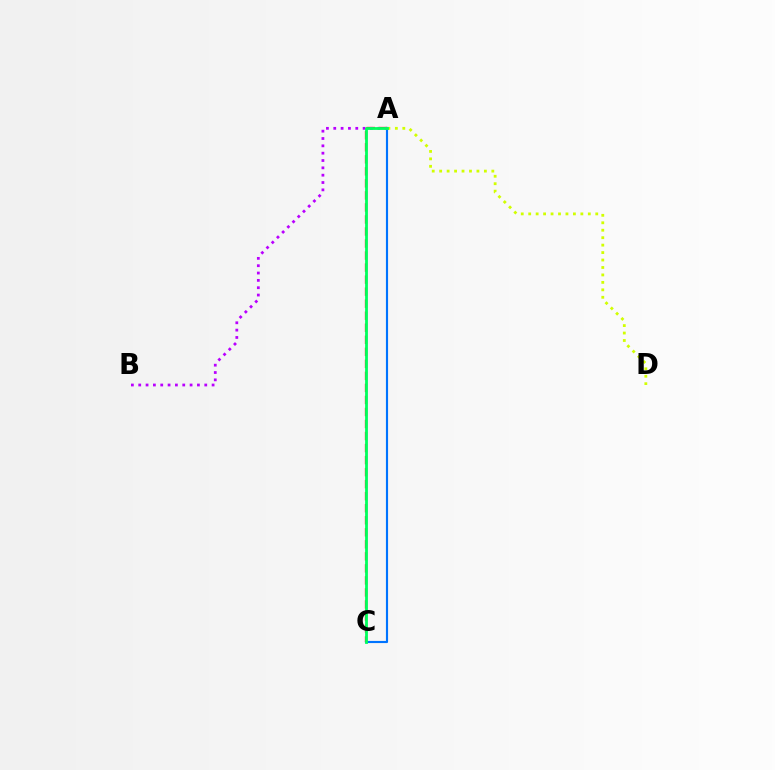{('A', 'C'): [{'color': '#0074ff', 'line_style': 'solid', 'thickness': 1.54}, {'color': '#ff0000', 'line_style': 'dashed', 'thickness': 1.63}, {'color': '#00ff5c', 'line_style': 'solid', 'thickness': 2.01}], ('A', 'B'): [{'color': '#b900ff', 'line_style': 'dotted', 'thickness': 1.99}], ('A', 'D'): [{'color': '#d1ff00', 'line_style': 'dotted', 'thickness': 2.02}]}